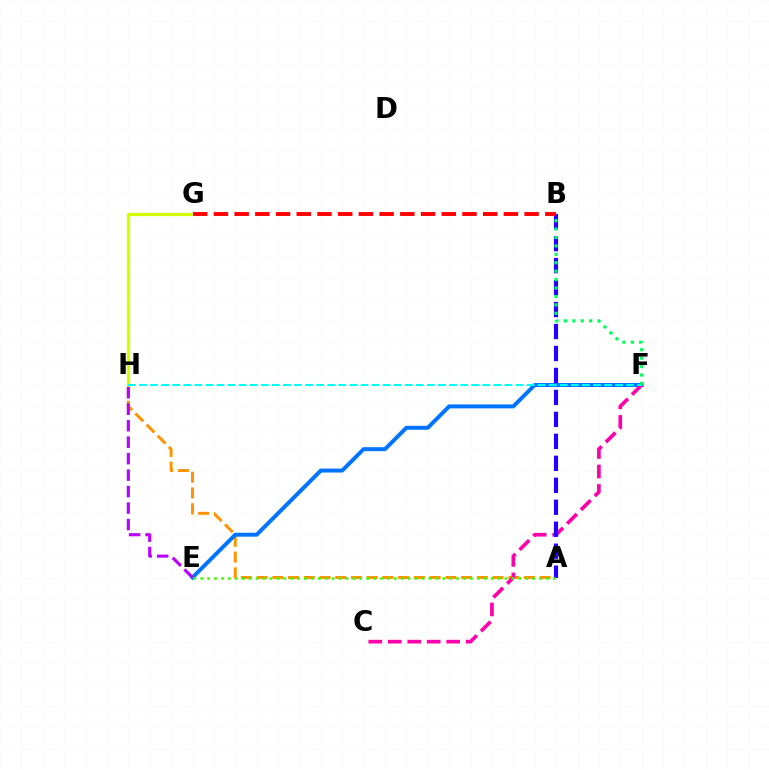{('A', 'H'): [{'color': '#ff9400', 'line_style': 'dashed', 'thickness': 2.14}], ('E', 'F'): [{'color': '#0074ff', 'line_style': 'solid', 'thickness': 2.85}], ('C', 'F'): [{'color': '#ff00ac', 'line_style': 'dashed', 'thickness': 2.65}], ('G', 'H'): [{'color': '#d1ff00', 'line_style': 'solid', 'thickness': 2.35}], ('A', 'B'): [{'color': '#2500ff', 'line_style': 'dashed', 'thickness': 2.98}], ('E', 'H'): [{'color': '#b900ff', 'line_style': 'dashed', 'thickness': 2.24}], ('F', 'H'): [{'color': '#00fff6', 'line_style': 'dashed', 'thickness': 1.5}], ('B', 'G'): [{'color': '#ff0000', 'line_style': 'dashed', 'thickness': 2.81}], ('B', 'F'): [{'color': '#00ff5c', 'line_style': 'dotted', 'thickness': 2.29}], ('A', 'E'): [{'color': '#3dff00', 'line_style': 'dotted', 'thickness': 1.88}]}